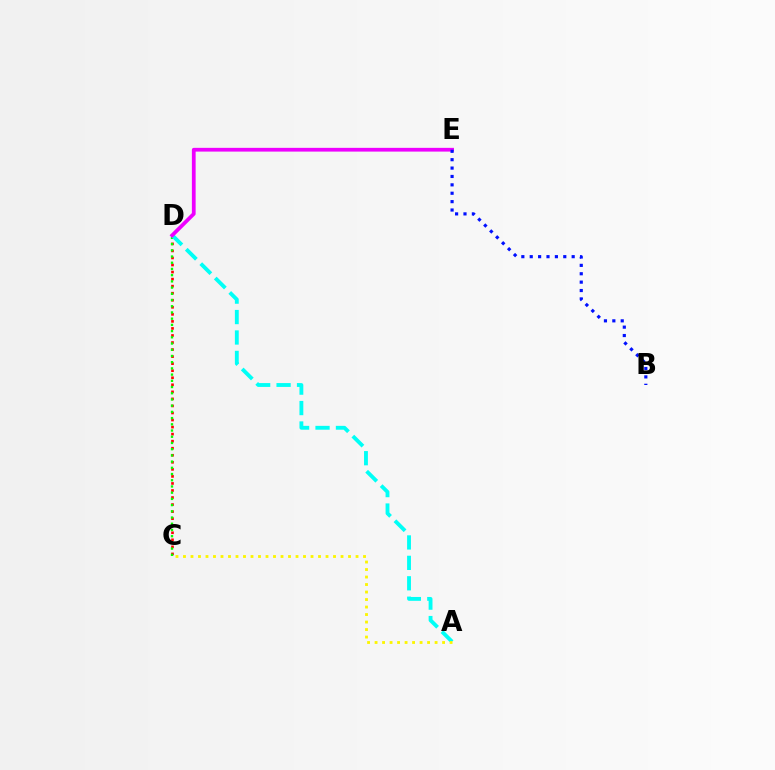{('C', 'D'): [{'color': '#ff0000', 'line_style': 'dotted', 'thickness': 1.91}, {'color': '#08ff00', 'line_style': 'dotted', 'thickness': 1.69}], ('A', 'D'): [{'color': '#00fff6', 'line_style': 'dashed', 'thickness': 2.78}], ('D', 'E'): [{'color': '#ee00ff', 'line_style': 'solid', 'thickness': 2.7}], ('B', 'E'): [{'color': '#0010ff', 'line_style': 'dotted', 'thickness': 2.28}], ('A', 'C'): [{'color': '#fcf500', 'line_style': 'dotted', 'thickness': 2.04}]}